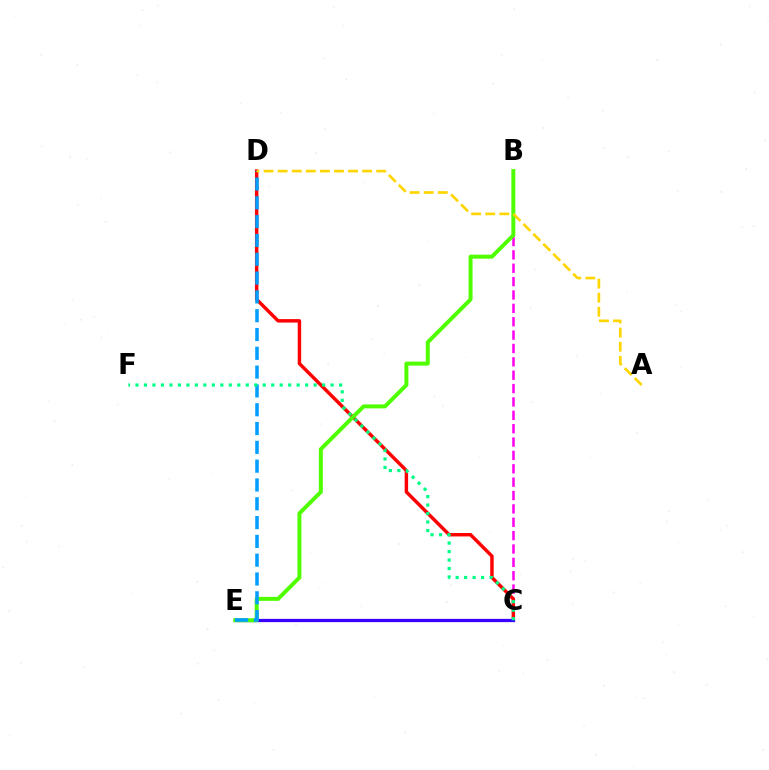{('B', 'C'): [{'color': '#ff00ed', 'line_style': 'dashed', 'thickness': 1.82}], ('C', 'D'): [{'color': '#ff0000', 'line_style': 'solid', 'thickness': 2.48}], ('C', 'E'): [{'color': '#3700ff', 'line_style': 'solid', 'thickness': 2.33}], ('B', 'E'): [{'color': '#4fff00', 'line_style': 'solid', 'thickness': 2.86}], ('D', 'E'): [{'color': '#009eff', 'line_style': 'dashed', 'thickness': 2.56}], ('C', 'F'): [{'color': '#00ff86', 'line_style': 'dotted', 'thickness': 2.3}], ('A', 'D'): [{'color': '#ffd500', 'line_style': 'dashed', 'thickness': 1.91}]}